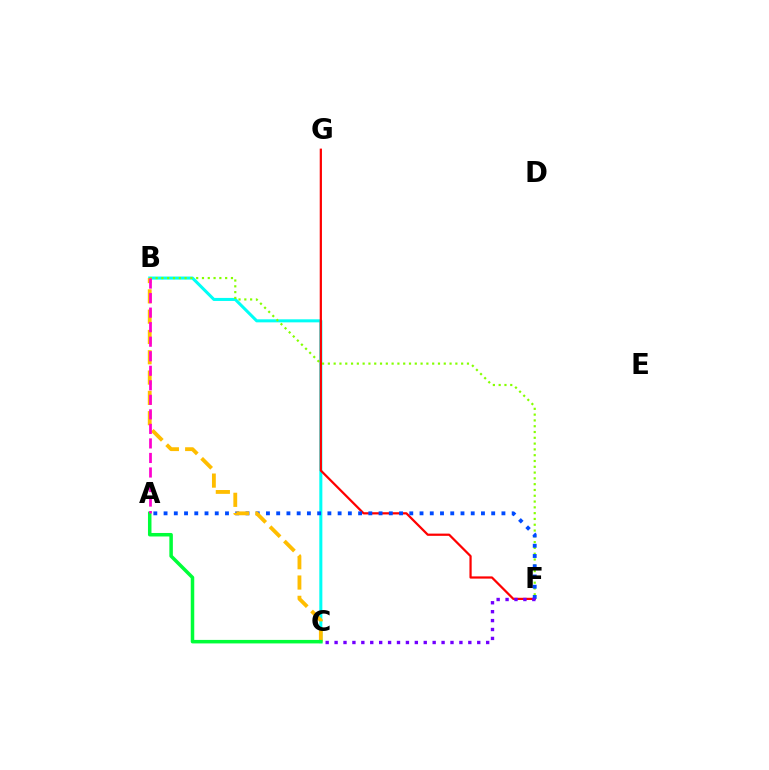{('B', 'C'): [{'color': '#00fff6', 'line_style': 'solid', 'thickness': 2.19}, {'color': '#ffbd00', 'line_style': 'dashed', 'thickness': 2.76}], ('B', 'F'): [{'color': '#84ff00', 'line_style': 'dotted', 'thickness': 1.57}], ('F', 'G'): [{'color': '#ff0000', 'line_style': 'solid', 'thickness': 1.61}], ('A', 'F'): [{'color': '#004bff', 'line_style': 'dotted', 'thickness': 2.78}], ('C', 'F'): [{'color': '#7200ff', 'line_style': 'dotted', 'thickness': 2.42}], ('A', 'C'): [{'color': '#00ff39', 'line_style': 'solid', 'thickness': 2.53}], ('A', 'B'): [{'color': '#ff00cf', 'line_style': 'dashed', 'thickness': 1.97}]}